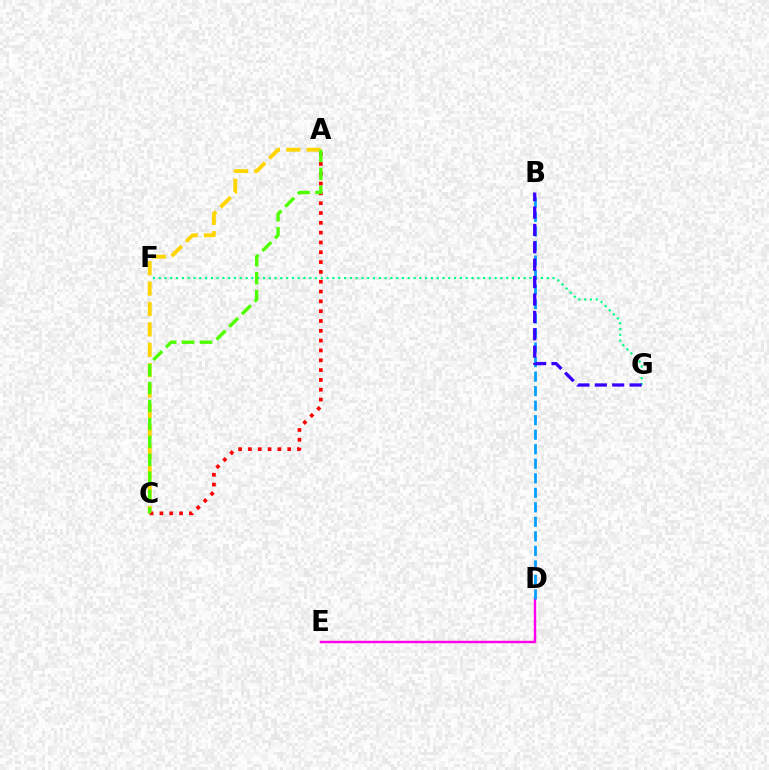{('D', 'E'): [{'color': '#ff00ed', 'line_style': 'solid', 'thickness': 1.75}], ('A', 'C'): [{'color': '#ffd500', 'line_style': 'dashed', 'thickness': 2.77}, {'color': '#ff0000', 'line_style': 'dotted', 'thickness': 2.67}, {'color': '#4fff00', 'line_style': 'dashed', 'thickness': 2.44}], ('F', 'G'): [{'color': '#00ff86', 'line_style': 'dotted', 'thickness': 1.57}], ('B', 'D'): [{'color': '#009eff', 'line_style': 'dashed', 'thickness': 1.97}], ('B', 'G'): [{'color': '#3700ff', 'line_style': 'dashed', 'thickness': 2.36}]}